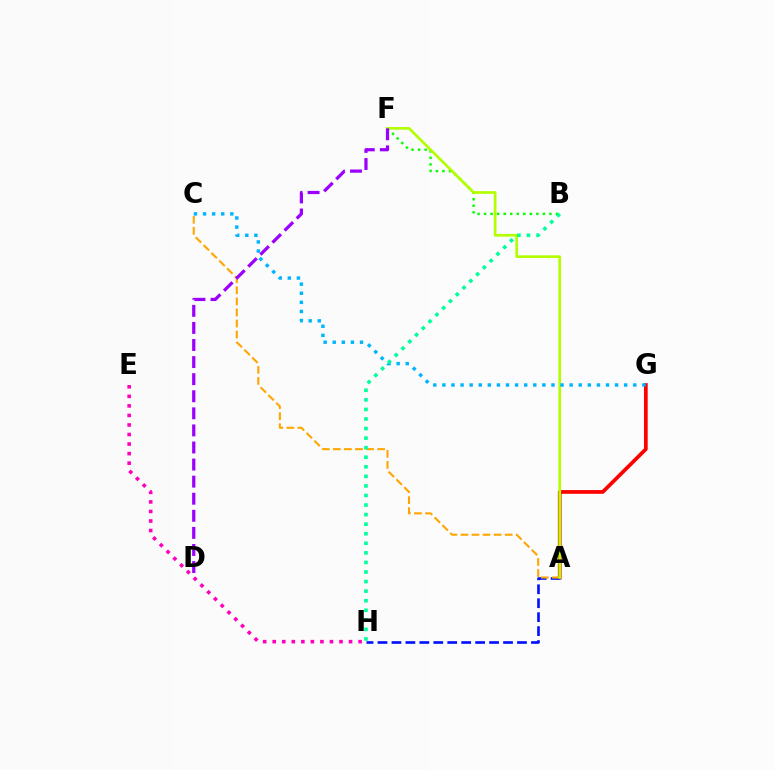{('A', 'G'): [{'color': '#ff0000', 'line_style': 'solid', 'thickness': 2.68}], ('A', 'H'): [{'color': '#0010ff', 'line_style': 'dashed', 'thickness': 1.9}], ('B', 'F'): [{'color': '#08ff00', 'line_style': 'dotted', 'thickness': 1.77}], ('A', 'C'): [{'color': '#ffa500', 'line_style': 'dashed', 'thickness': 1.5}], ('A', 'F'): [{'color': '#b3ff00', 'line_style': 'solid', 'thickness': 1.93}], ('C', 'G'): [{'color': '#00b5ff', 'line_style': 'dotted', 'thickness': 2.47}], ('D', 'F'): [{'color': '#9b00ff', 'line_style': 'dashed', 'thickness': 2.32}], ('E', 'H'): [{'color': '#ff00bd', 'line_style': 'dotted', 'thickness': 2.59}], ('B', 'H'): [{'color': '#00ff9d', 'line_style': 'dotted', 'thickness': 2.6}]}